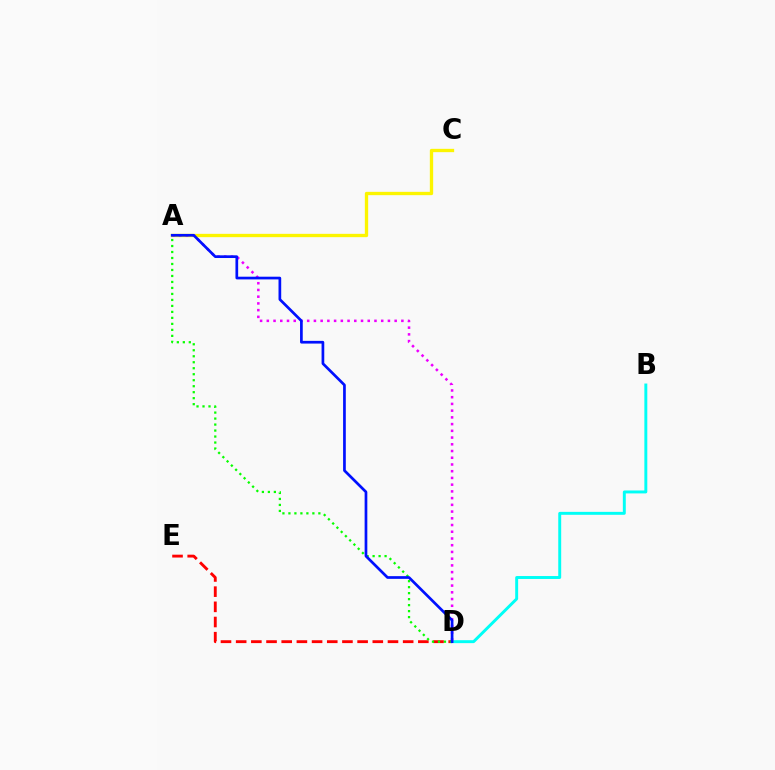{('B', 'D'): [{'color': '#00fff6', 'line_style': 'solid', 'thickness': 2.11}], ('A', 'C'): [{'color': '#fcf500', 'line_style': 'solid', 'thickness': 2.39}], ('D', 'E'): [{'color': '#ff0000', 'line_style': 'dashed', 'thickness': 2.06}], ('A', 'D'): [{'color': '#ee00ff', 'line_style': 'dotted', 'thickness': 1.83}, {'color': '#08ff00', 'line_style': 'dotted', 'thickness': 1.63}, {'color': '#0010ff', 'line_style': 'solid', 'thickness': 1.95}]}